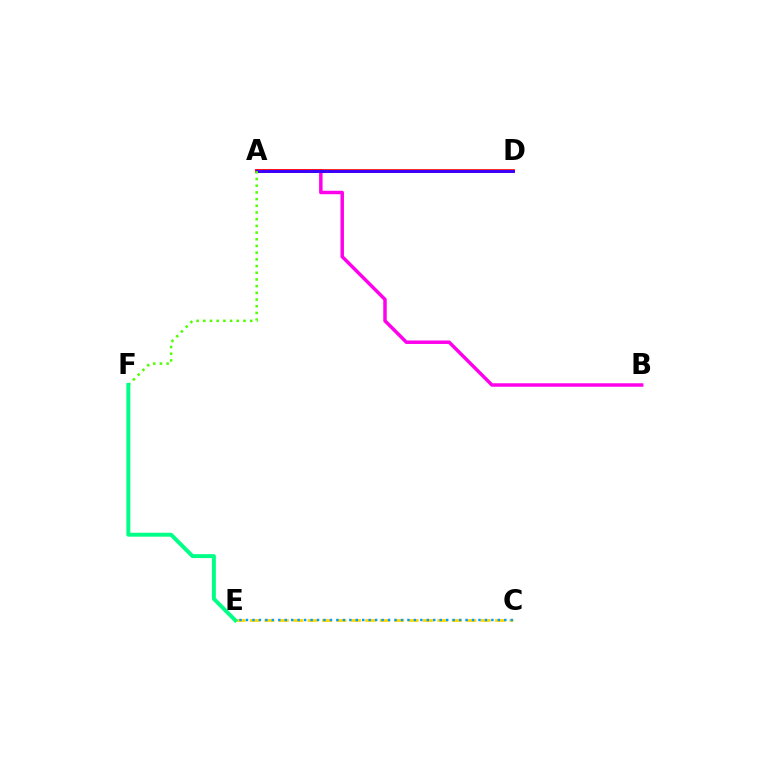{('C', 'E'): [{'color': '#ffd500', 'line_style': 'dashed', 'thickness': 1.96}, {'color': '#009eff', 'line_style': 'dotted', 'thickness': 1.75}], ('A', 'B'): [{'color': '#ff00ed', 'line_style': 'solid', 'thickness': 2.5}], ('A', 'D'): [{'color': '#ff0000', 'line_style': 'solid', 'thickness': 2.65}, {'color': '#3700ff', 'line_style': 'solid', 'thickness': 2.09}], ('A', 'F'): [{'color': '#4fff00', 'line_style': 'dotted', 'thickness': 1.82}], ('E', 'F'): [{'color': '#00ff86', 'line_style': 'solid', 'thickness': 2.83}]}